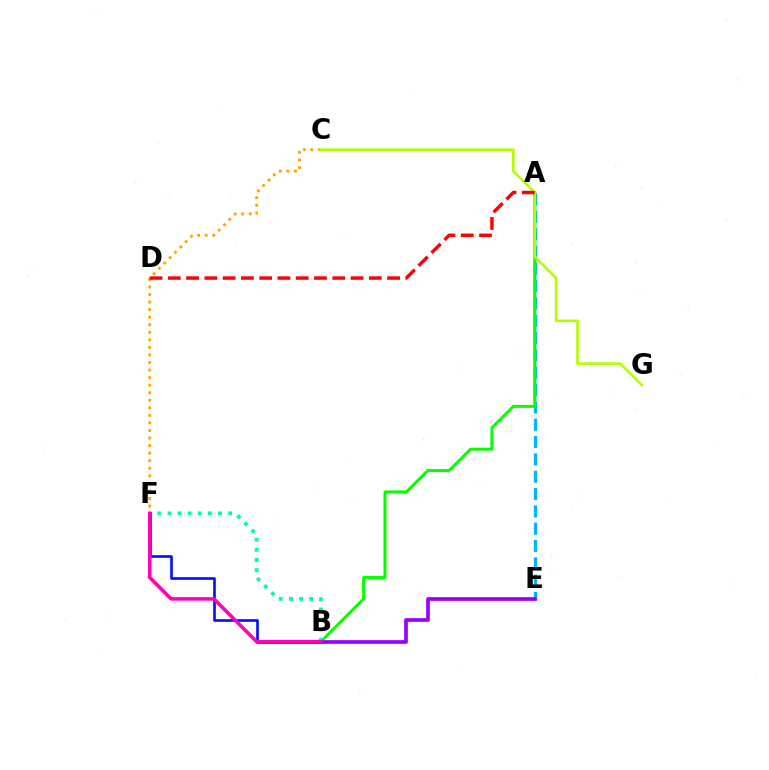{('C', 'F'): [{'color': '#ffa500', 'line_style': 'dotted', 'thickness': 2.05}], ('A', 'E'): [{'color': '#00b5ff', 'line_style': 'dashed', 'thickness': 2.35}], ('A', 'B'): [{'color': '#08ff00', 'line_style': 'solid', 'thickness': 2.18}], ('C', 'G'): [{'color': '#b3ff00', 'line_style': 'solid', 'thickness': 1.9}], ('B', 'F'): [{'color': '#0010ff', 'line_style': 'solid', 'thickness': 1.9}, {'color': '#00ff9d', 'line_style': 'dotted', 'thickness': 2.75}, {'color': '#ff00bd', 'line_style': 'solid', 'thickness': 2.56}], ('A', 'D'): [{'color': '#ff0000', 'line_style': 'dashed', 'thickness': 2.48}], ('B', 'E'): [{'color': '#9b00ff', 'line_style': 'solid', 'thickness': 2.66}]}